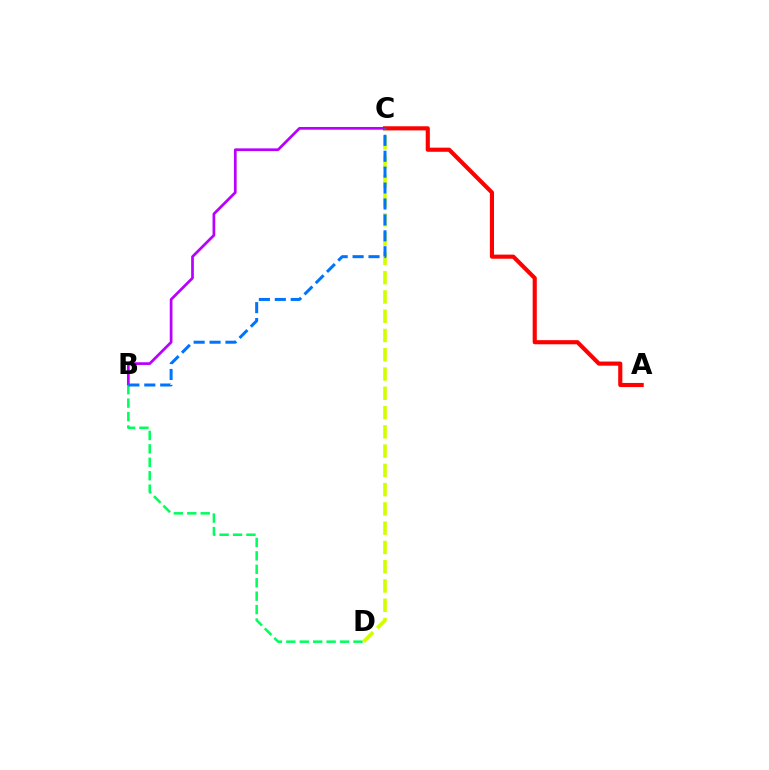{('B', 'C'): [{'color': '#b900ff', 'line_style': 'solid', 'thickness': 1.96}, {'color': '#0074ff', 'line_style': 'dashed', 'thickness': 2.16}], ('B', 'D'): [{'color': '#00ff5c', 'line_style': 'dashed', 'thickness': 1.82}], ('C', 'D'): [{'color': '#d1ff00', 'line_style': 'dashed', 'thickness': 2.62}], ('A', 'C'): [{'color': '#ff0000', 'line_style': 'solid', 'thickness': 2.97}]}